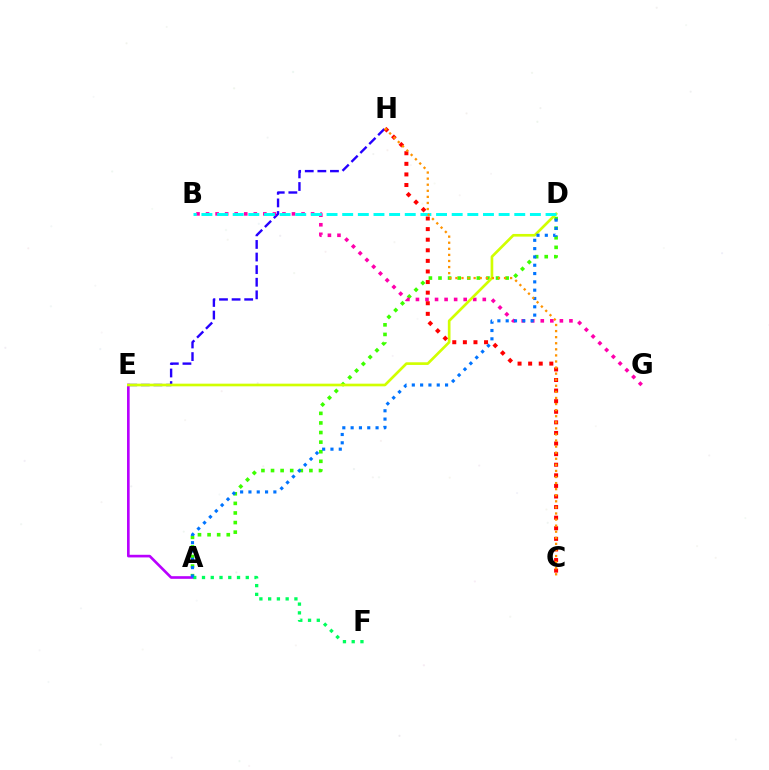{('E', 'H'): [{'color': '#2500ff', 'line_style': 'dashed', 'thickness': 1.71}], ('A', 'D'): [{'color': '#3dff00', 'line_style': 'dotted', 'thickness': 2.61}, {'color': '#0074ff', 'line_style': 'dotted', 'thickness': 2.26}], ('A', 'E'): [{'color': '#b900ff', 'line_style': 'solid', 'thickness': 1.9}], ('B', 'G'): [{'color': '#ff00ac', 'line_style': 'dotted', 'thickness': 2.59}], ('D', 'E'): [{'color': '#d1ff00', 'line_style': 'solid', 'thickness': 1.92}], ('B', 'D'): [{'color': '#00fff6', 'line_style': 'dashed', 'thickness': 2.13}], ('C', 'H'): [{'color': '#ff0000', 'line_style': 'dotted', 'thickness': 2.88}, {'color': '#ff9400', 'line_style': 'dotted', 'thickness': 1.65}], ('A', 'F'): [{'color': '#00ff5c', 'line_style': 'dotted', 'thickness': 2.38}]}